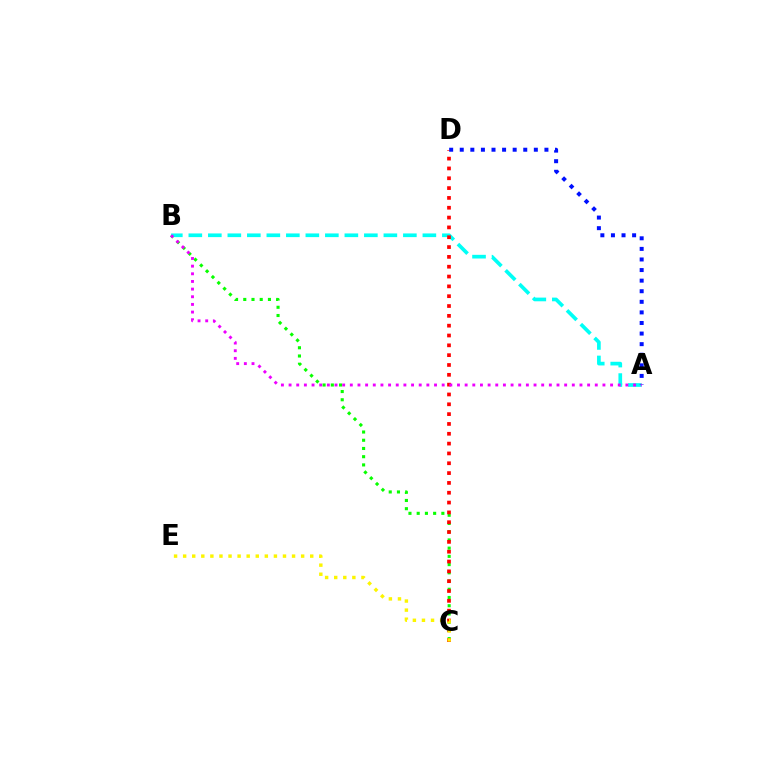{('B', 'C'): [{'color': '#08ff00', 'line_style': 'dotted', 'thickness': 2.23}], ('A', 'B'): [{'color': '#00fff6', 'line_style': 'dashed', 'thickness': 2.65}, {'color': '#ee00ff', 'line_style': 'dotted', 'thickness': 2.08}], ('C', 'D'): [{'color': '#ff0000', 'line_style': 'dotted', 'thickness': 2.67}], ('A', 'D'): [{'color': '#0010ff', 'line_style': 'dotted', 'thickness': 2.88}], ('C', 'E'): [{'color': '#fcf500', 'line_style': 'dotted', 'thickness': 2.47}]}